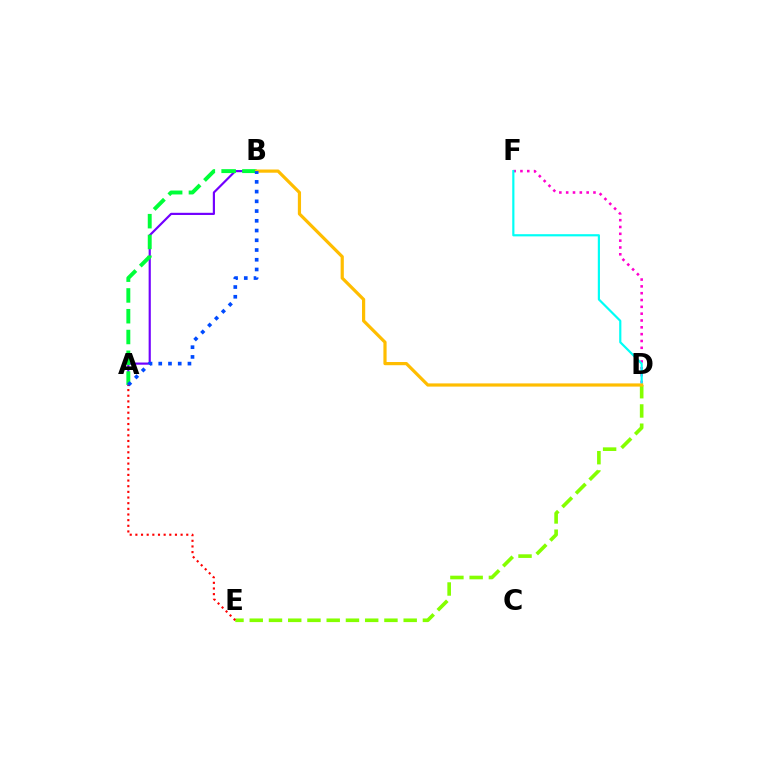{('D', 'E'): [{'color': '#84ff00', 'line_style': 'dashed', 'thickness': 2.61}], ('D', 'F'): [{'color': '#ff00cf', 'line_style': 'dotted', 'thickness': 1.85}, {'color': '#00fff6', 'line_style': 'solid', 'thickness': 1.57}], ('A', 'B'): [{'color': '#7200ff', 'line_style': 'solid', 'thickness': 1.57}, {'color': '#00ff39', 'line_style': 'dashed', 'thickness': 2.82}, {'color': '#004bff', 'line_style': 'dotted', 'thickness': 2.64}], ('B', 'D'): [{'color': '#ffbd00', 'line_style': 'solid', 'thickness': 2.3}], ('A', 'E'): [{'color': '#ff0000', 'line_style': 'dotted', 'thickness': 1.54}]}